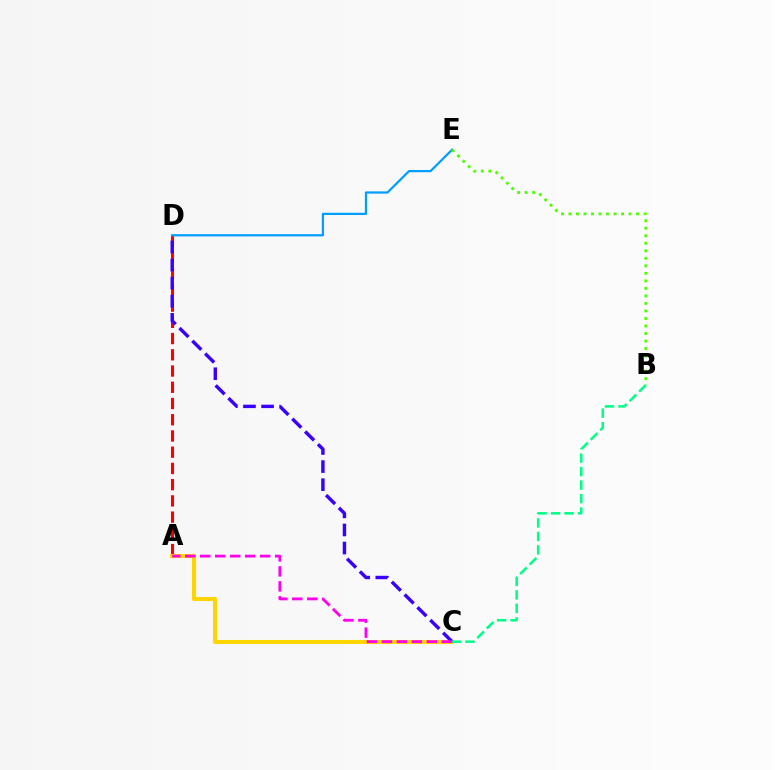{('A', 'D'): [{'color': '#ff0000', 'line_style': 'dashed', 'thickness': 2.21}], ('A', 'C'): [{'color': '#ffd500', 'line_style': 'solid', 'thickness': 2.93}, {'color': '#ff00ed', 'line_style': 'dashed', 'thickness': 2.04}], ('D', 'E'): [{'color': '#009eff', 'line_style': 'solid', 'thickness': 1.6}], ('C', 'D'): [{'color': '#3700ff', 'line_style': 'dashed', 'thickness': 2.46}], ('B', 'E'): [{'color': '#4fff00', 'line_style': 'dotted', 'thickness': 2.04}], ('B', 'C'): [{'color': '#00ff86', 'line_style': 'dashed', 'thickness': 1.83}]}